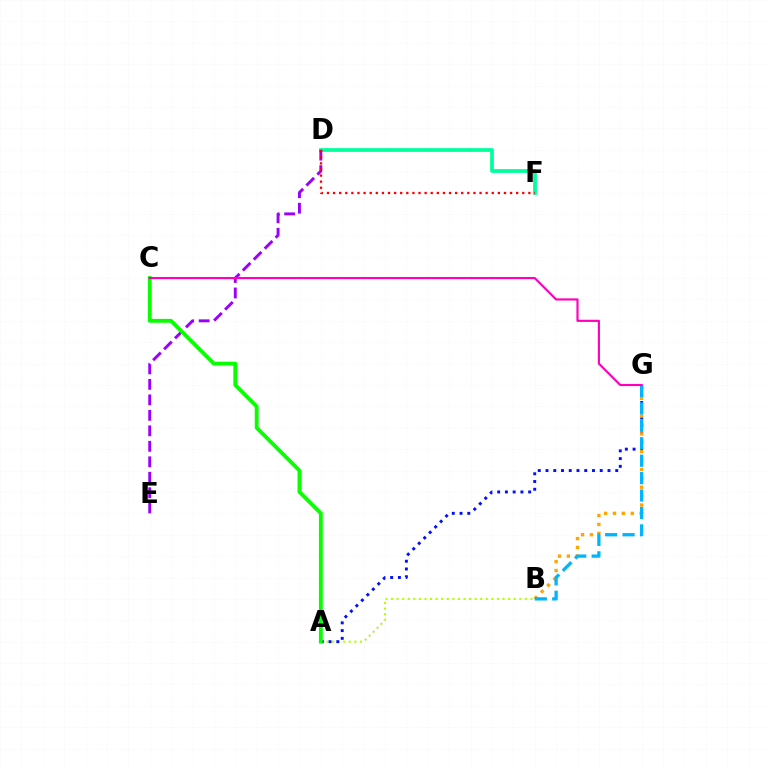{('A', 'B'): [{'color': '#b3ff00', 'line_style': 'dotted', 'thickness': 1.52}], ('D', 'F'): [{'color': '#00ff9d', 'line_style': 'solid', 'thickness': 2.7}, {'color': '#ff0000', 'line_style': 'dotted', 'thickness': 1.66}], ('A', 'G'): [{'color': '#0010ff', 'line_style': 'dotted', 'thickness': 2.11}], ('B', 'G'): [{'color': '#ffa500', 'line_style': 'dotted', 'thickness': 2.41}, {'color': '#00b5ff', 'line_style': 'dashed', 'thickness': 2.37}], ('D', 'E'): [{'color': '#9b00ff', 'line_style': 'dashed', 'thickness': 2.1}], ('A', 'C'): [{'color': '#08ff00', 'line_style': 'solid', 'thickness': 2.76}], ('C', 'G'): [{'color': '#ff00bd', 'line_style': 'solid', 'thickness': 1.56}]}